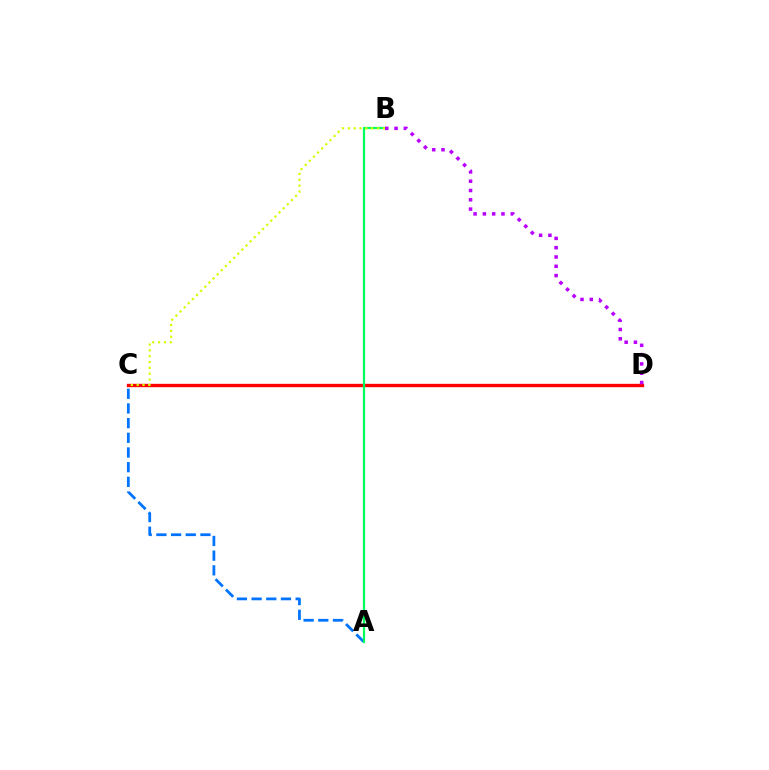{('A', 'C'): [{'color': '#0074ff', 'line_style': 'dashed', 'thickness': 1.99}], ('C', 'D'): [{'color': '#ff0000', 'line_style': 'solid', 'thickness': 2.42}], ('A', 'B'): [{'color': '#00ff5c', 'line_style': 'solid', 'thickness': 1.61}], ('B', 'C'): [{'color': '#d1ff00', 'line_style': 'dotted', 'thickness': 1.59}], ('B', 'D'): [{'color': '#b900ff', 'line_style': 'dotted', 'thickness': 2.53}]}